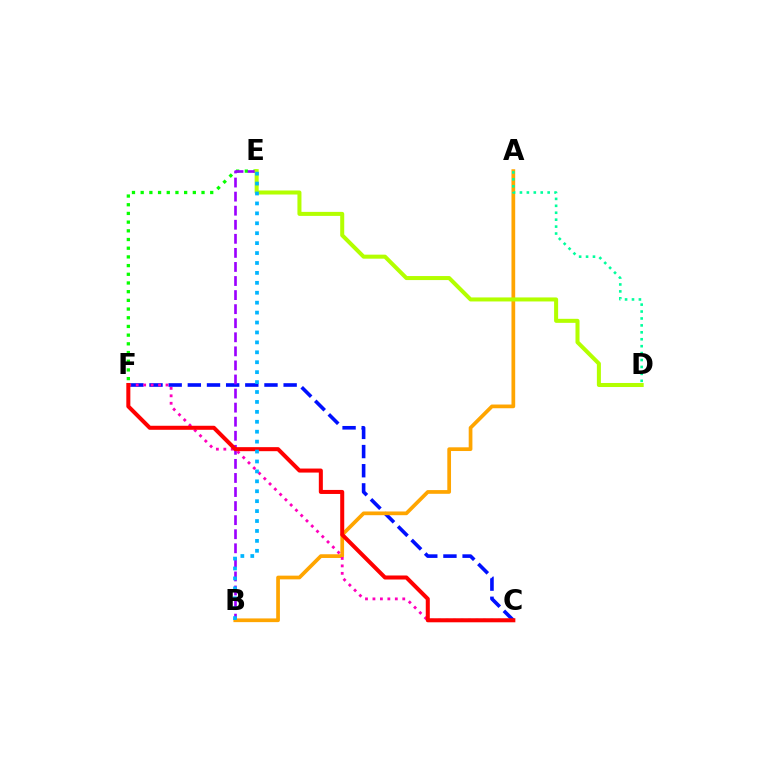{('C', 'F'): [{'color': '#0010ff', 'line_style': 'dashed', 'thickness': 2.6}, {'color': '#ff00bd', 'line_style': 'dotted', 'thickness': 2.03}, {'color': '#ff0000', 'line_style': 'solid', 'thickness': 2.9}], ('E', 'F'): [{'color': '#08ff00', 'line_style': 'dotted', 'thickness': 2.36}], ('B', 'E'): [{'color': '#9b00ff', 'line_style': 'dashed', 'thickness': 1.91}, {'color': '#00b5ff', 'line_style': 'dotted', 'thickness': 2.7}], ('A', 'B'): [{'color': '#ffa500', 'line_style': 'solid', 'thickness': 2.67}], ('D', 'E'): [{'color': '#b3ff00', 'line_style': 'solid', 'thickness': 2.9}], ('A', 'D'): [{'color': '#00ff9d', 'line_style': 'dotted', 'thickness': 1.88}]}